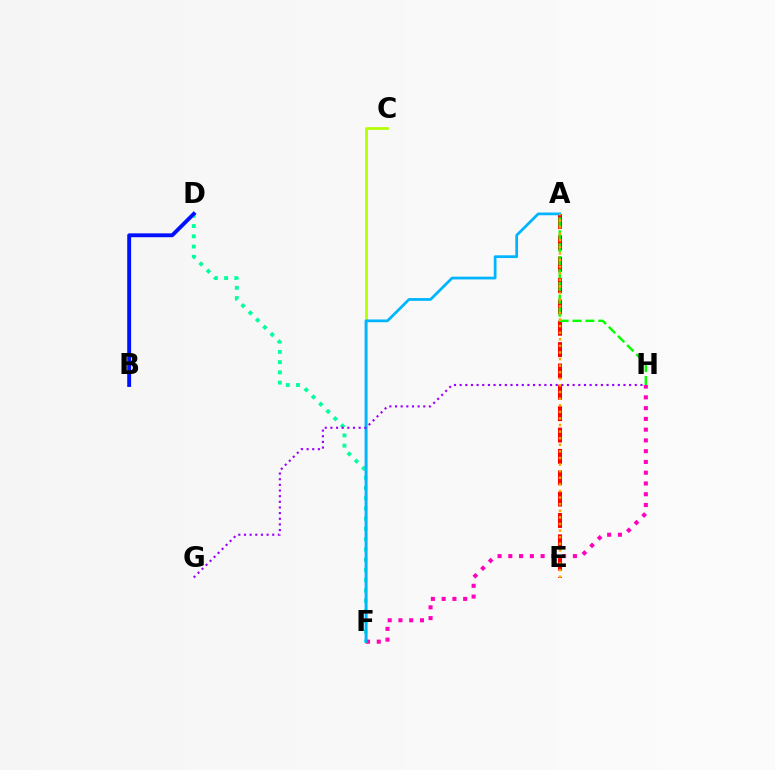{('D', 'F'): [{'color': '#00ff9d', 'line_style': 'dotted', 'thickness': 2.78}], ('A', 'E'): [{'color': '#ff0000', 'line_style': 'dashed', 'thickness': 2.9}, {'color': '#ffa500', 'line_style': 'dotted', 'thickness': 1.79}], ('C', 'F'): [{'color': '#b3ff00', 'line_style': 'solid', 'thickness': 1.94}], ('F', 'H'): [{'color': '#ff00bd', 'line_style': 'dotted', 'thickness': 2.92}], ('A', 'F'): [{'color': '#00b5ff', 'line_style': 'solid', 'thickness': 1.98}], ('B', 'D'): [{'color': '#0010ff', 'line_style': 'solid', 'thickness': 2.79}], ('G', 'H'): [{'color': '#9b00ff', 'line_style': 'dotted', 'thickness': 1.54}], ('A', 'H'): [{'color': '#08ff00', 'line_style': 'dashed', 'thickness': 1.76}]}